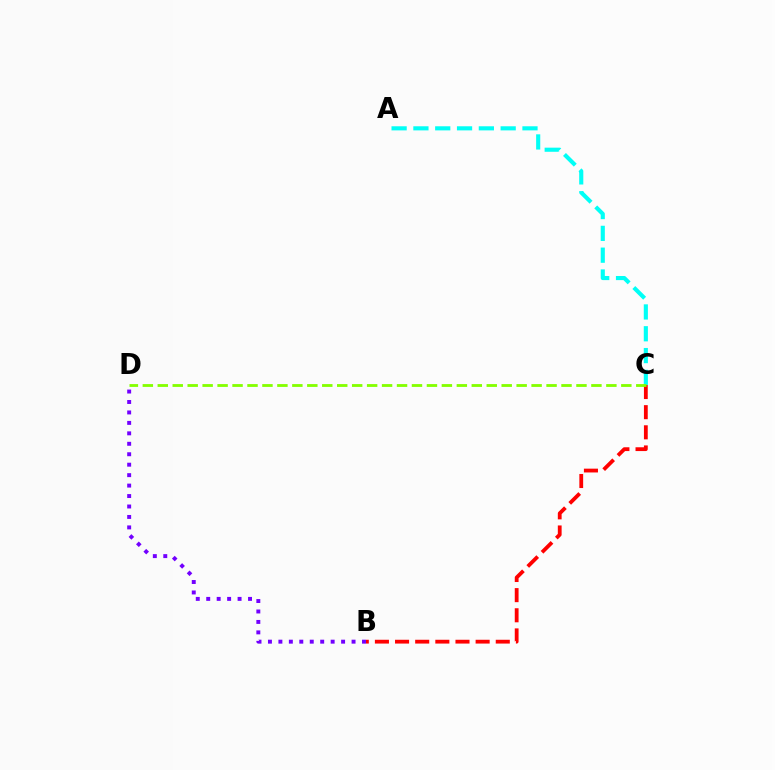{('B', 'C'): [{'color': '#ff0000', 'line_style': 'dashed', 'thickness': 2.74}], ('A', 'C'): [{'color': '#00fff6', 'line_style': 'dashed', 'thickness': 2.96}], ('B', 'D'): [{'color': '#7200ff', 'line_style': 'dotted', 'thickness': 2.84}], ('C', 'D'): [{'color': '#84ff00', 'line_style': 'dashed', 'thickness': 2.03}]}